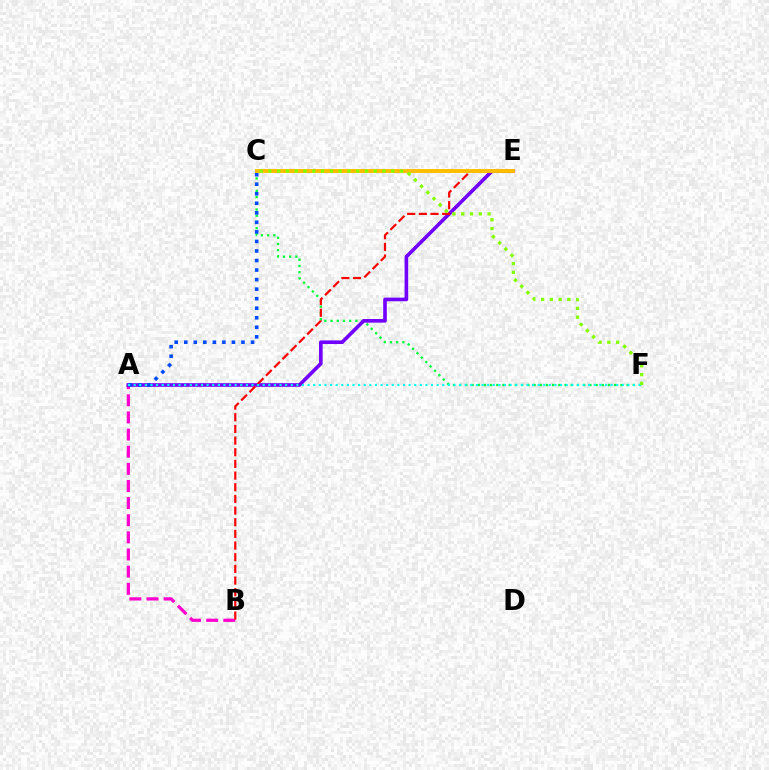{('A', 'B'): [{'color': '#ff00cf', 'line_style': 'dashed', 'thickness': 2.33}], ('C', 'F'): [{'color': '#00ff39', 'line_style': 'dotted', 'thickness': 1.69}, {'color': '#84ff00', 'line_style': 'dotted', 'thickness': 2.38}], ('A', 'E'): [{'color': '#7200ff', 'line_style': 'solid', 'thickness': 2.62}], ('A', 'C'): [{'color': '#004bff', 'line_style': 'dotted', 'thickness': 2.59}], ('B', 'E'): [{'color': '#ff0000', 'line_style': 'dashed', 'thickness': 1.58}], ('A', 'F'): [{'color': '#00fff6', 'line_style': 'dotted', 'thickness': 1.52}], ('C', 'E'): [{'color': '#ffbd00', 'line_style': 'solid', 'thickness': 2.81}]}